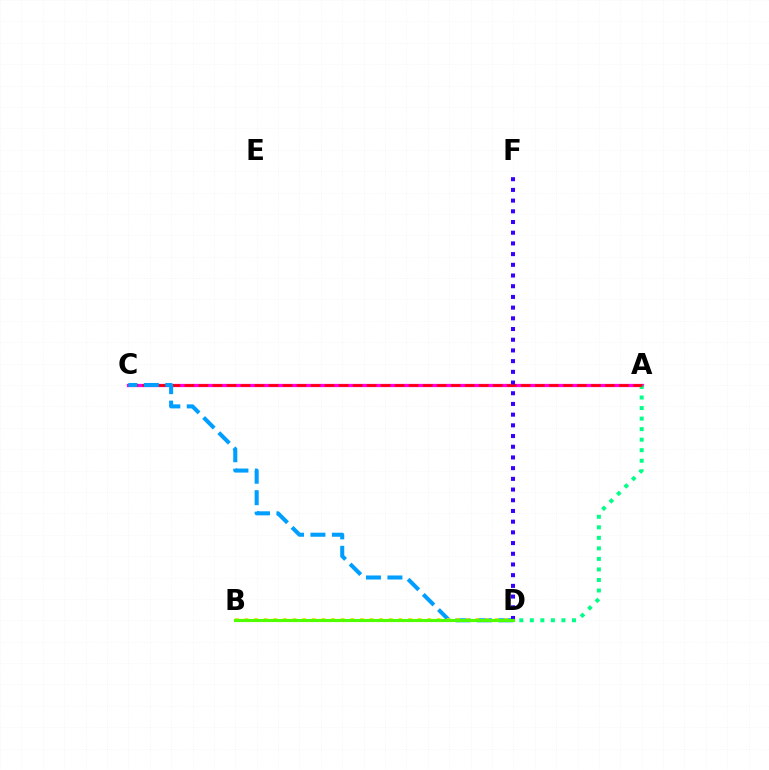{('A', 'C'): [{'color': '#ff00ed', 'line_style': 'solid', 'thickness': 2.34}, {'color': '#ff0000', 'line_style': 'dashed', 'thickness': 1.9}], ('A', 'D'): [{'color': '#00ff86', 'line_style': 'dotted', 'thickness': 2.86}], ('C', 'D'): [{'color': '#009eff', 'line_style': 'dashed', 'thickness': 2.91}], ('D', 'F'): [{'color': '#3700ff', 'line_style': 'dotted', 'thickness': 2.91}], ('B', 'D'): [{'color': '#ffd500', 'line_style': 'dotted', 'thickness': 2.61}, {'color': '#4fff00', 'line_style': 'solid', 'thickness': 2.26}]}